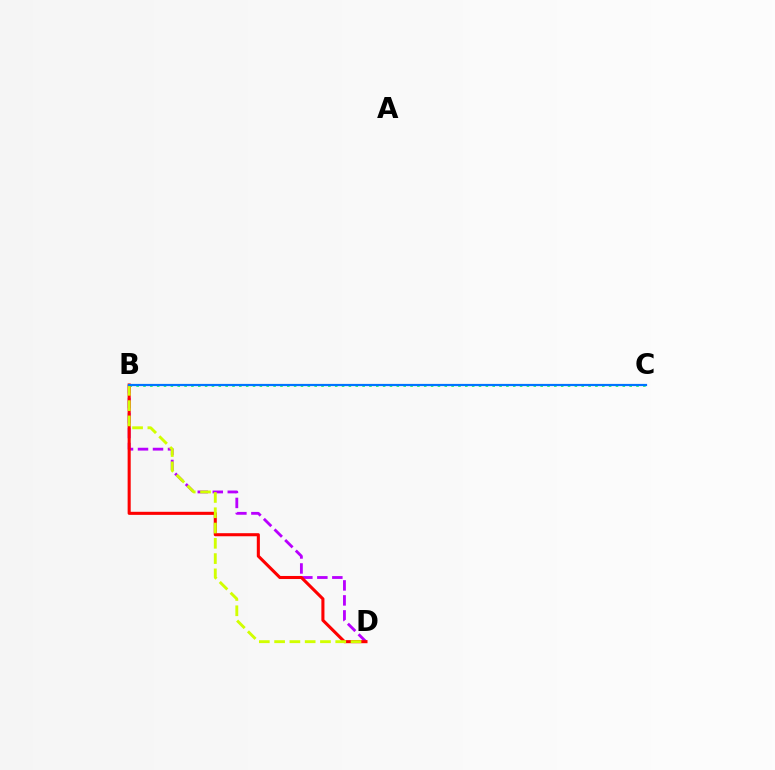{('B', 'C'): [{'color': '#00ff5c', 'line_style': 'dotted', 'thickness': 1.86}, {'color': '#0074ff', 'line_style': 'solid', 'thickness': 1.59}], ('B', 'D'): [{'color': '#b900ff', 'line_style': 'dashed', 'thickness': 2.04}, {'color': '#ff0000', 'line_style': 'solid', 'thickness': 2.21}, {'color': '#d1ff00', 'line_style': 'dashed', 'thickness': 2.08}]}